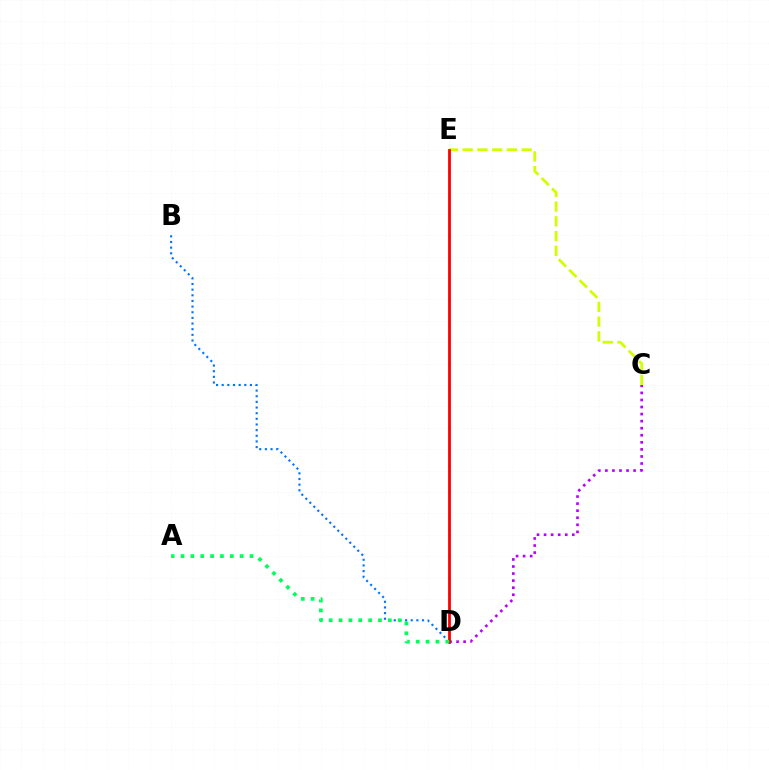{('B', 'D'): [{'color': '#0074ff', 'line_style': 'dotted', 'thickness': 1.54}], ('C', 'E'): [{'color': '#d1ff00', 'line_style': 'dashed', 'thickness': 2.0}], ('C', 'D'): [{'color': '#b900ff', 'line_style': 'dotted', 'thickness': 1.92}], ('D', 'E'): [{'color': '#ff0000', 'line_style': 'solid', 'thickness': 2.01}], ('A', 'D'): [{'color': '#00ff5c', 'line_style': 'dotted', 'thickness': 2.68}]}